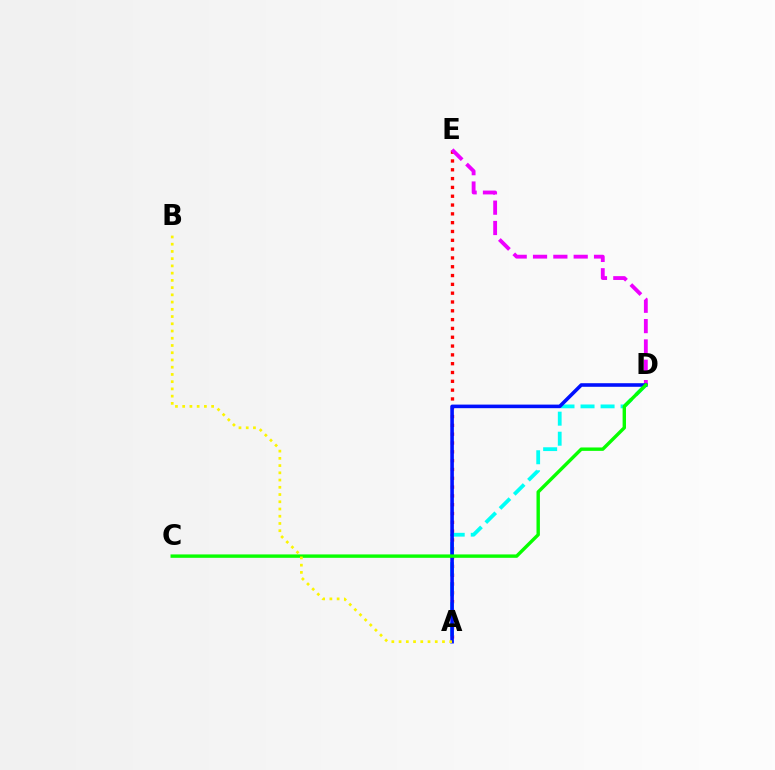{('A', 'E'): [{'color': '#ff0000', 'line_style': 'dotted', 'thickness': 2.39}], ('D', 'E'): [{'color': '#ee00ff', 'line_style': 'dashed', 'thickness': 2.76}], ('A', 'D'): [{'color': '#00fff6', 'line_style': 'dashed', 'thickness': 2.72}, {'color': '#0010ff', 'line_style': 'solid', 'thickness': 2.58}], ('C', 'D'): [{'color': '#08ff00', 'line_style': 'solid', 'thickness': 2.45}], ('A', 'B'): [{'color': '#fcf500', 'line_style': 'dotted', 'thickness': 1.97}]}